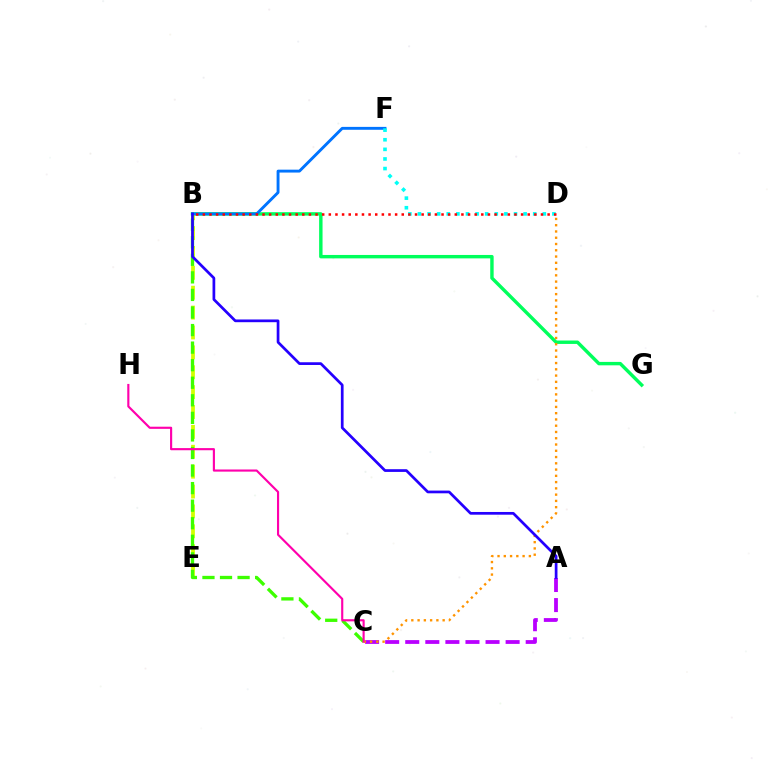{('B', 'G'): [{'color': '#00ff5c', 'line_style': 'solid', 'thickness': 2.46}], ('A', 'C'): [{'color': '#b900ff', 'line_style': 'dashed', 'thickness': 2.73}], ('B', 'E'): [{'color': '#d1ff00', 'line_style': 'dashed', 'thickness': 2.7}], ('B', 'C'): [{'color': '#3dff00', 'line_style': 'dashed', 'thickness': 2.39}], ('B', 'F'): [{'color': '#0074ff', 'line_style': 'solid', 'thickness': 2.08}], ('C', 'D'): [{'color': '#ff9400', 'line_style': 'dotted', 'thickness': 1.7}], ('D', 'F'): [{'color': '#00fff6', 'line_style': 'dotted', 'thickness': 2.61}], ('A', 'B'): [{'color': '#2500ff', 'line_style': 'solid', 'thickness': 1.96}], ('B', 'D'): [{'color': '#ff0000', 'line_style': 'dotted', 'thickness': 1.8}], ('C', 'H'): [{'color': '#ff00ac', 'line_style': 'solid', 'thickness': 1.54}]}